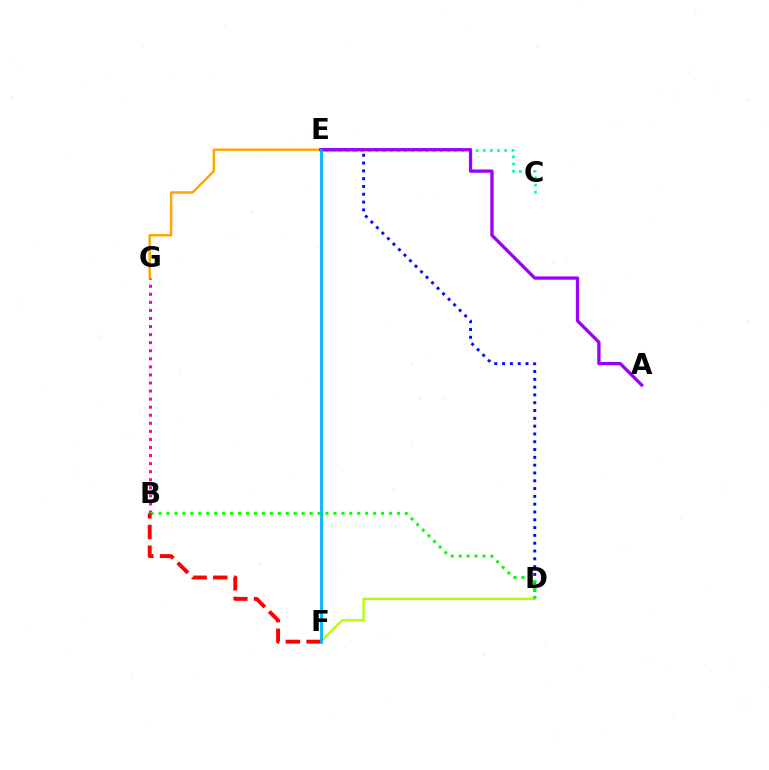{('D', 'E'): [{'color': '#0010ff', 'line_style': 'dotted', 'thickness': 2.12}], ('E', 'G'): [{'color': '#ffa500', 'line_style': 'solid', 'thickness': 1.77}], ('D', 'F'): [{'color': '#b3ff00', 'line_style': 'solid', 'thickness': 1.68}], ('C', 'E'): [{'color': '#00ff9d', 'line_style': 'dotted', 'thickness': 1.94}], ('B', 'G'): [{'color': '#ff00bd', 'line_style': 'dotted', 'thickness': 2.19}], ('A', 'E'): [{'color': '#9b00ff', 'line_style': 'solid', 'thickness': 2.37}], ('B', 'D'): [{'color': '#08ff00', 'line_style': 'dotted', 'thickness': 2.16}], ('B', 'F'): [{'color': '#ff0000', 'line_style': 'dashed', 'thickness': 2.81}], ('E', 'F'): [{'color': '#00b5ff', 'line_style': 'solid', 'thickness': 2.0}]}